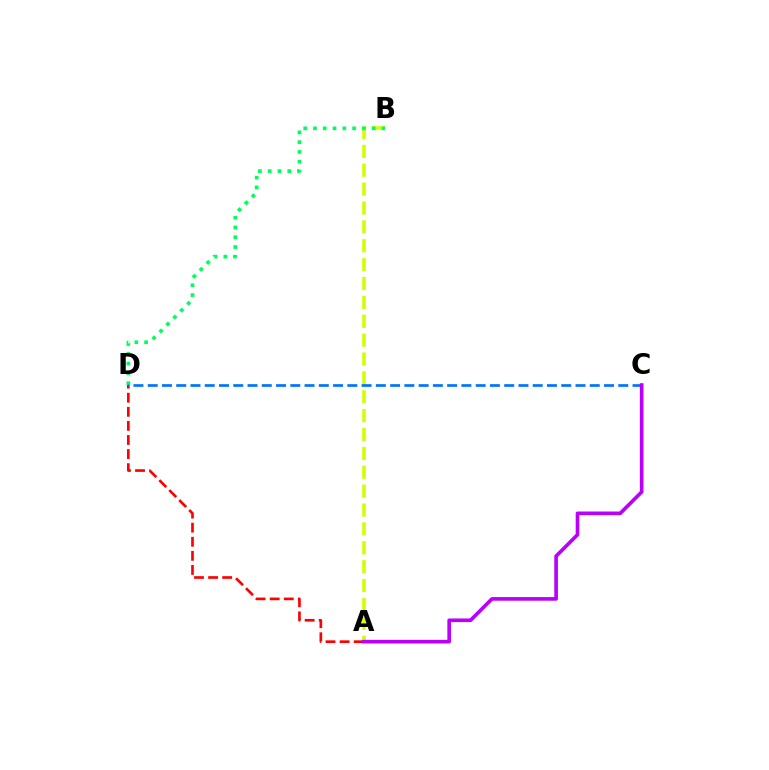{('A', 'B'): [{'color': '#d1ff00', 'line_style': 'dashed', 'thickness': 2.56}], ('B', 'D'): [{'color': '#00ff5c', 'line_style': 'dotted', 'thickness': 2.66}], ('A', 'D'): [{'color': '#ff0000', 'line_style': 'dashed', 'thickness': 1.91}], ('C', 'D'): [{'color': '#0074ff', 'line_style': 'dashed', 'thickness': 1.94}], ('A', 'C'): [{'color': '#b900ff', 'line_style': 'solid', 'thickness': 2.62}]}